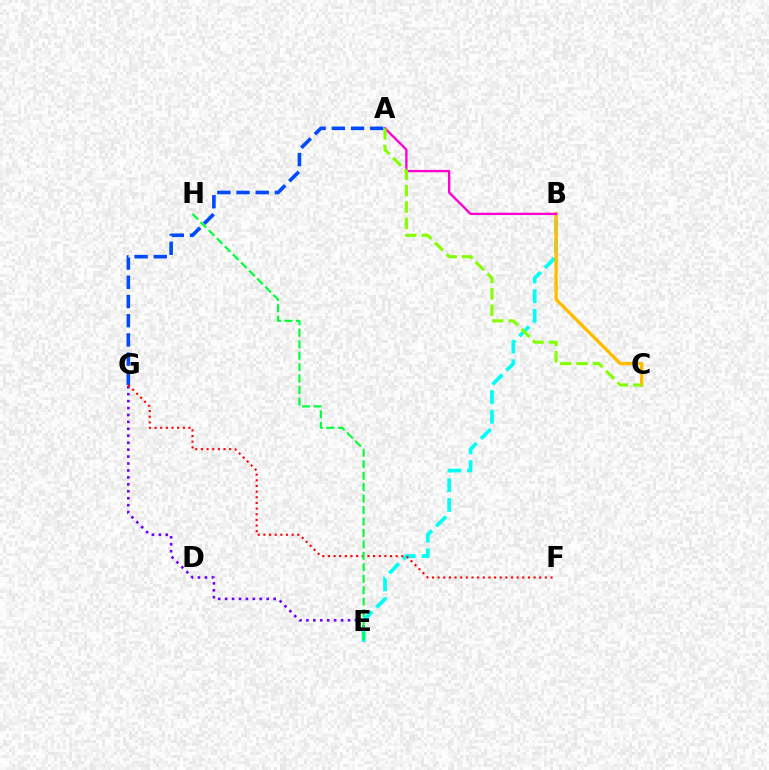{('E', 'G'): [{'color': '#7200ff', 'line_style': 'dotted', 'thickness': 1.88}], ('B', 'E'): [{'color': '#00fff6', 'line_style': 'dashed', 'thickness': 2.68}], ('B', 'C'): [{'color': '#ffbd00', 'line_style': 'solid', 'thickness': 2.44}], ('A', 'G'): [{'color': '#004bff', 'line_style': 'dashed', 'thickness': 2.61}], ('A', 'B'): [{'color': '#ff00cf', 'line_style': 'solid', 'thickness': 1.69}], ('F', 'G'): [{'color': '#ff0000', 'line_style': 'dotted', 'thickness': 1.53}], ('E', 'H'): [{'color': '#00ff39', 'line_style': 'dashed', 'thickness': 1.55}], ('A', 'C'): [{'color': '#84ff00', 'line_style': 'dashed', 'thickness': 2.22}]}